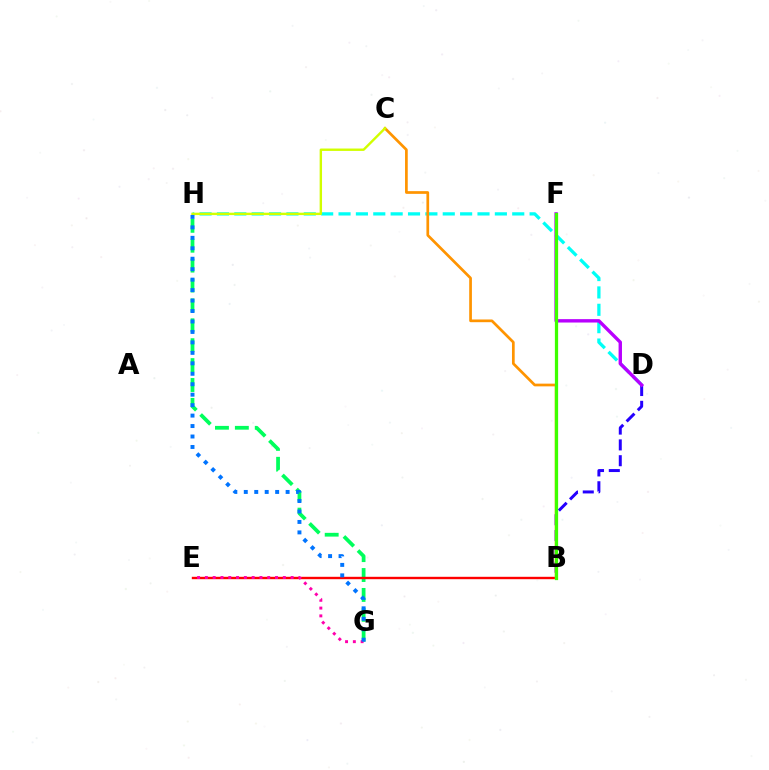{('D', 'H'): [{'color': '#00fff6', 'line_style': 'dashed', 'thickness': 2.36}], ('G', 'H'): [{'color': '#00ff5c', 'line_style': 'dashed', 'thickness': 2.7}, {'color': '#0074ff', 'line_style': 'dotted', 'thickness': 2.84}], ('B', 'E'): [{'color': '#ff0000', 'line_style': 'solid', 'thickness': 1.72}], ('E', 'G'): [{'color': '#ff00ac', 'line_style': 'dotted', 'thickness': 2.12}], ('B', 'D'): [{'color': '#2500ff', 'line_style': 'dashed', 'thickness': 2.15}], ('B', 'C'): [{'color': '#ff9400', 'line_style': 'solid', 'thickness': 1.95}], ('D', 'F'): [{'color': '#b900ff', 'line_style': 'solid', 'thickness': 2.44}], ('C', 'H'): [{'color': '#d1ff00', 'line_style': 'solid', 'thickness': 1.73}], ('B', 'F'): [{'color': '#3dff00', 'line_style': 'solid', 'thickness': 2.34}]}